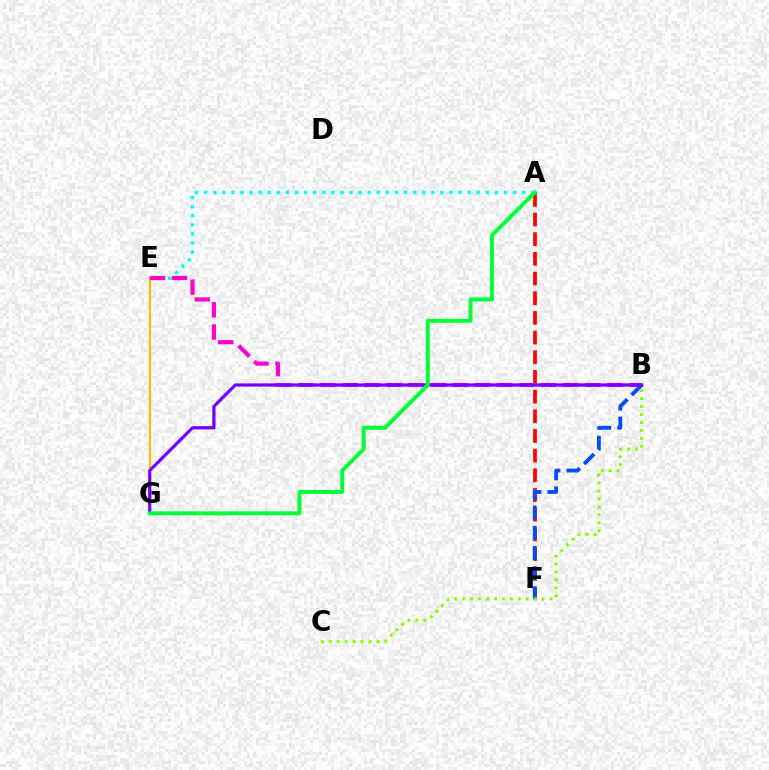{('A', 'F'): [{'color': '#ff0000', 'line_style': 'dashed', 'thickness': 2.67}], ('A', 'E'): [{'color': '#00fff6', 'line_style': 'dotted', 'thickness': 2.47}], ('E', 'G'): [{'color': '#ffbd00', 'line_style': 'solid', 'thickness': 1.51}], ('B', 'E'): [{'color': '#ff00cf', 'line_style': 'dashed', 'thickness': 3.0}], ('B', 'F'): [{'color': '#004bff', 'line_style': 'dashed', 'thickness': 2.75}], ('B', 'G'): [{'color': '#7200ff', 'line_style': 'solid', 'thickness': 2.32}], ('B', 'C'): [{'color': '#84ff00', 'line_style': 'dotted', 'thickness': 2.16}], ('A', 'G'): [{'color': '#00ff39', 'line_style': 'solid', 'thickness': 2.85}]}